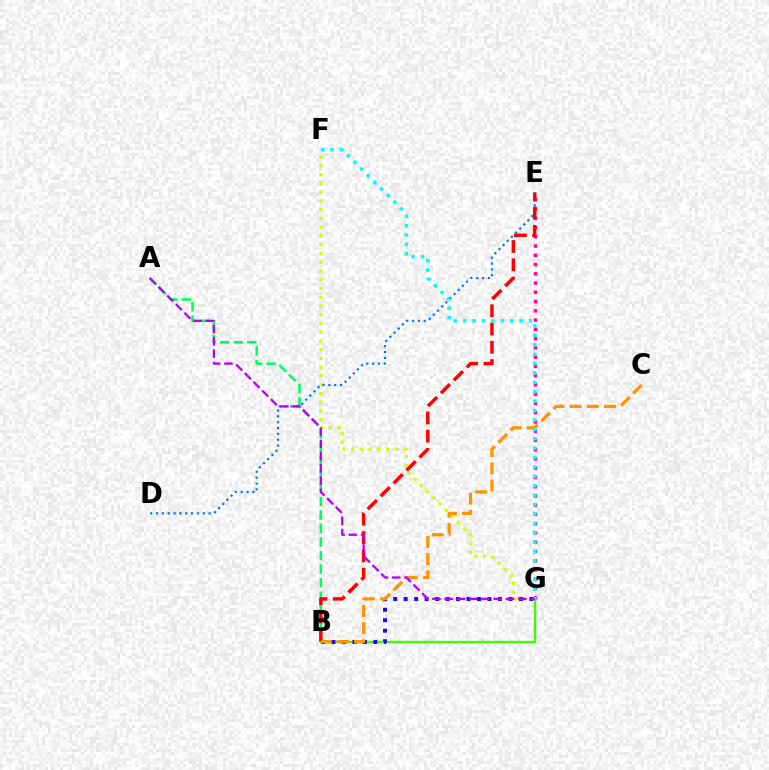{('F', 'G'): [{'color': '#d1ff00', 'line_style': 'dotted', 'thickness': 2.38}, {'color': '#00fff6', 'line_style': 'dotted', 'thickness': 2.55}], ('E', 'G'): [{'color': '#ff00ac', 'line_style': 'dotted', 'thickness': 2.51}], ('B', 'G'): [{'color': '#3dff00', 'line_style': 'solid', 'thickness': 1.7}, {'color': '#2500ff', 'line_style': 'dotted', 'thickness': 2.85}], ('D', 'E'): [{'color': '#0074ff', 'line_style': 'dotted', 'thickness': 1.59}], ('A', 'B'): [{'color': '#00ff5c', 'line_style': 'dashed', 'thickness': 1.84}], ('B', 'E'): [{'color': '#ff0000', 'line_style': 'dashed', 'thickness': 2.48}], ('B', 'C'): [{'color': '#ff9400', 'line_style': 'dashed', 'thickness': 2.34}], ('A', 'G'): [{'color': '#b900ff', 'line_style': 'dashed', 'thickness': 1.67}]}